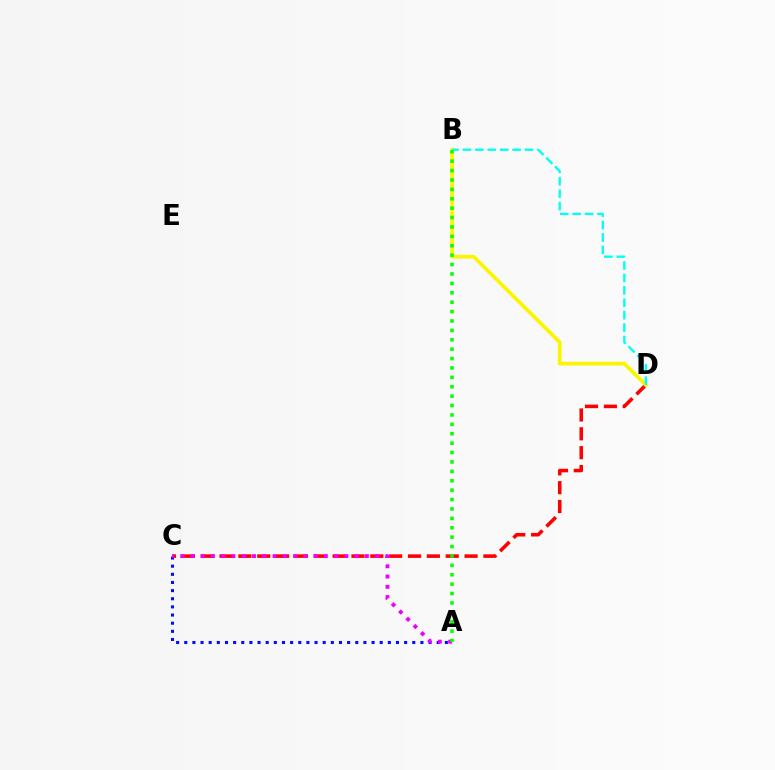{('C', 'D'): [{'color': '#ff0000', 'line_style': 'dashed', 'thickness': 2.56}], ('A', 'C'): [{'color': '#0010ff', 'line_style': 'dotted', 'thickness': 2.21}, {'color': '#ee00ff', 'line_style': 'dotted', 'thickness': 2.79}], ('B', 'D'): [{'color': '#fcf500', 'line_style': 'solid', 'thickness': 2.68}, {'color': '#00fff6', 'line_style': 'dashed', 'thickness': 1.69}], ('A', 'B'): [{'color': '#08ff00', 'line_style': 'dotted', 'thickness': 2.55}]}